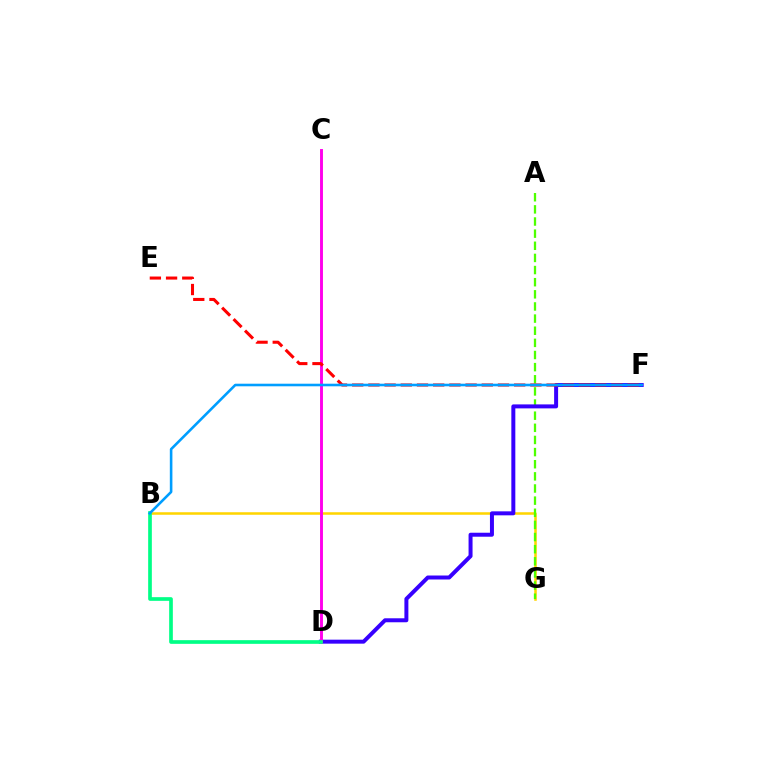{('B', 'G'): [{'color': '#ffd500', 'line_style': 'solid', 'thickness': 1.82}], ('A', 'G'): [{'color': '#4fff00', 'line_style': 'dashed', 'thickness': 1.65}], ('D', 'F'): [{'color': '#3700ff', 'line_style': 'solid', 'thickness': 2.87}], ('C', 'D'): [{'color': '#ff00ed', 'line_style': 'solid', 'thickness': 2.1}], ('B', 'D'): [{'color': '#00ff86', 'line_style': 'solid', 'thickness': 2.65}], ('E', 'F'): [{'color': '#ff0000', 'line_style': 'dashed', 'thickness': 2.2}], ('B', 'F'): [{'color': '#009eff', 'line_style': 'solid', 'thickness': 1.86}]}